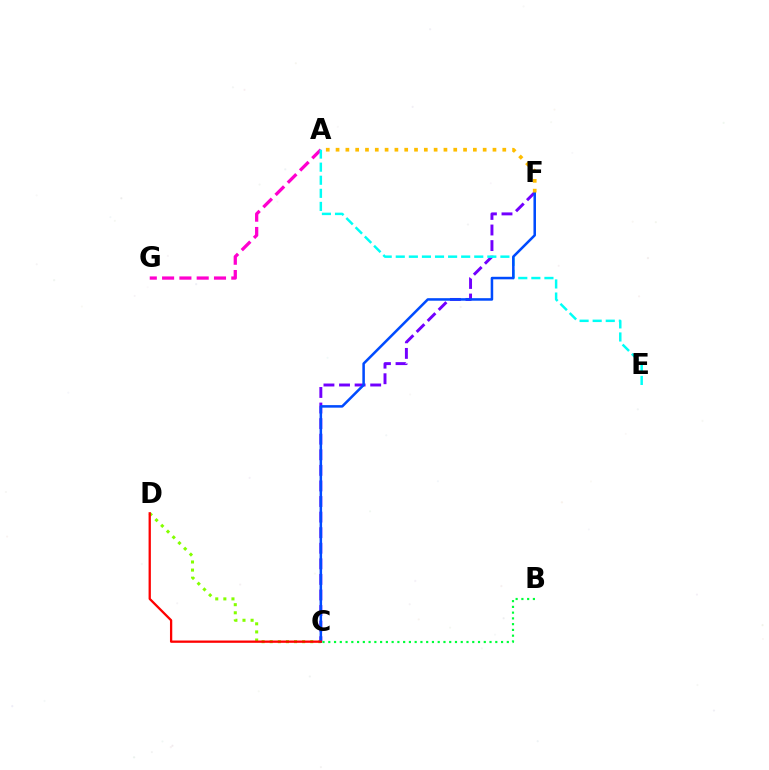{('C', 'D'): [{'color': '#84ff00', 'line_style': 'dotted', 'thickness': 2.2}, {'color': '#ff0000', 'line_style': 'solid', 'thickness': 1.65}], ('A', 'G'): [{'color': '#ff00cf', 'line_style': 'dashed', 'thickness': 2.35}], ('C', 'F'): [{'color': '#7200ff', 'line_style': 'dashed', 'thickness': 2.12}, {'color': '#004bff', 'line_style': 'solid', 'thickness': 1.82}], ('A', 'E'): [{'color': '#00fff6', 'line_style': 'dashed', 'thickness': 1.78}], ('A', 'F'): [{'color': '#ffbd00', 'line_style': 'dotted', 'thickness': 2.66}], ('B', 'C'): [{'color': '#00ff39', 'line_style': 'dotted', 'thickness': 1.56}]}